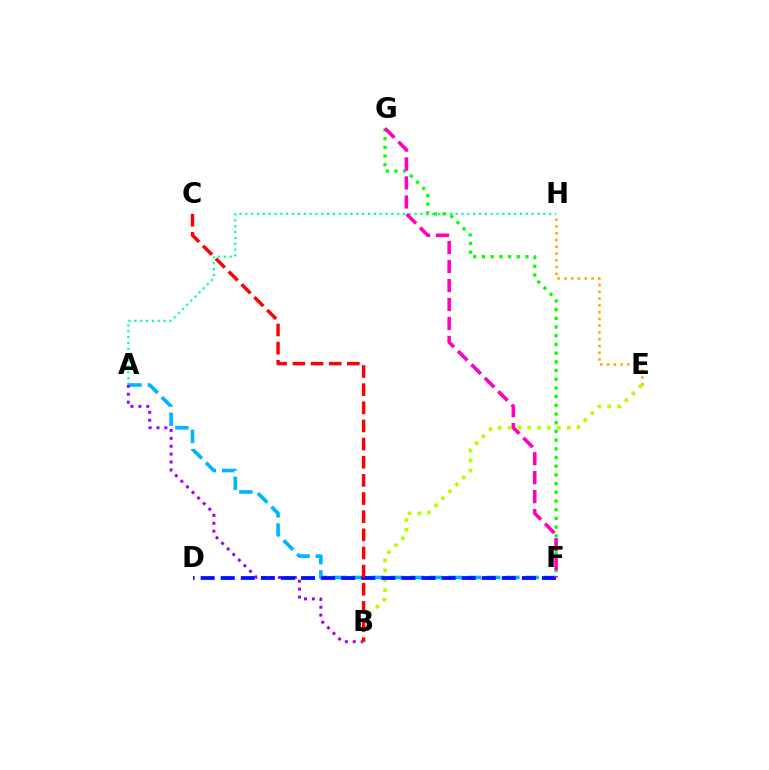{('A', 'H'): [{'color': '#00ff9d', 'line_style': 'dotted', 'thickness': 1.59}], ('A', 'F'): [{'color': '#00b5ff', 'line_style': 'dashed', 'thickness': 2.62}], ('A', 'B'): [{'color': '#9b00ff', 'line_style': 'dotted', 'thickness': 2.15}], ('E', 'H'): [{'color': '#ffa500', 'line_style': 'dotted', 'thickness': 1.84}], ('B', 'E'): [{'color': '#b3ff00', 'line_style': 'dotted', 'thickness': 2.68}], ('D', 'F'): [{'color': '#0010ff', 'line_style': 'dashed', 'thickness': 2.73}], ('F', 'G'): [{'color': '#08ff00', 'line_style': 'dotted', 'thickness': 2.36}, {'color': '#ff00bd', 'line_style': 'dashed', 'thickness': 2.58}], ('B', 'C'): [{'color': '#ff0000', 'line_style': 'dashed', 'thickness': 2.47}]}